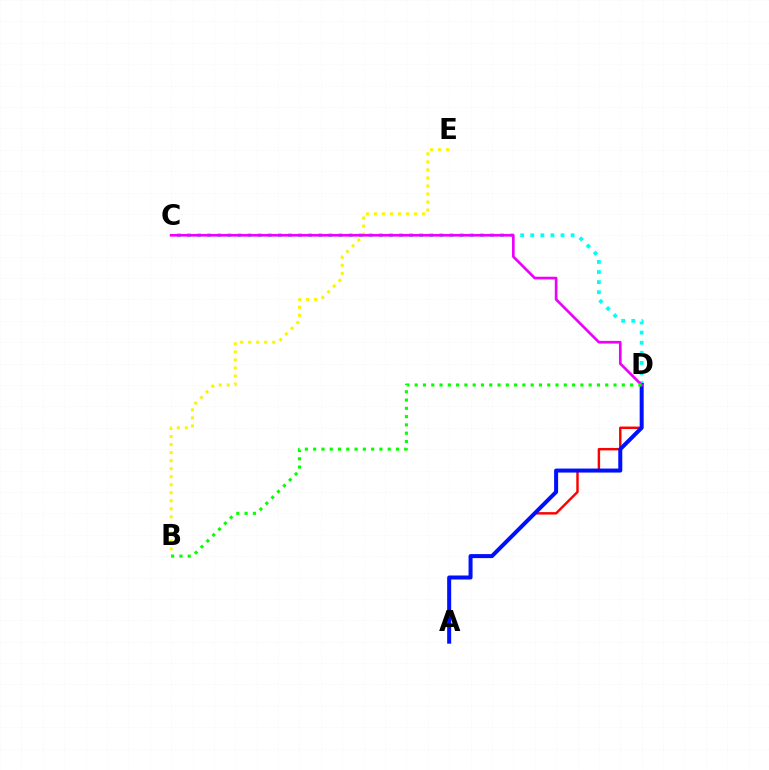{('C', 'D'): [{'color': '#00fff6', 'line_style': 'dotted', 'thickness': 2.74}, {'color': '#ee00ff', 'line_style': 'solid', 'thickness': 1.93}], ('B', 'E'): [{'color': '#fcf500', 'line_style': 'dotted', 'thickness': 2.18}], ('A', 'D'): [{'color': '#ff0000', 'line_style': 'solid', 'thickness': 1.76}, {'color': '#0010ff', 'line_style': 'solid', 'thickness': 2.88}], ('B', 'D'): [{'color': '#08ff00', 'line_style': 'dotted', 'thickness': 2.25}]}